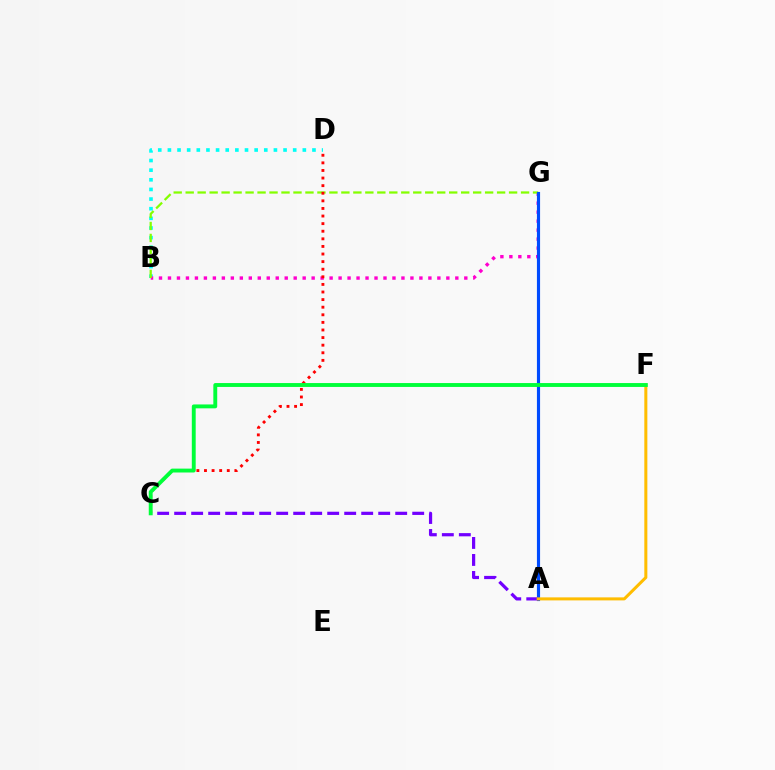{('B', 'D'): [{'color': '#00fff6', 'line_style': 'dotted', 'thickness': 2.62}], ('B', 'G'): [{'color': '#ff00cf', 'line_style': 'dotted', 'thickness': 2.44}, {'color': '#84ff00', 'line_style': 'dashed', 'thickness': 1.63}], ('A', 'G'): [{'color': '#004bff', 'line_style': 'solid', 'thickness': 2.27}], ('C', 'D'): [{'color': '#ff0000', 'line_style': 'dotted', 'thickness': 2.06}], ('A', 'C'): [{'color': '#7200ff', 'line_style': 'dashed', 'thickness': 2.31}], ('A', 'F'): [{'color': '#ffbd00', 'line_style': 'solid', 'thickness': 2.18}], ('C', 'F'): [{'color': '#00ff39', 'line_style': 'solid', 'thickness': 2.8}]}